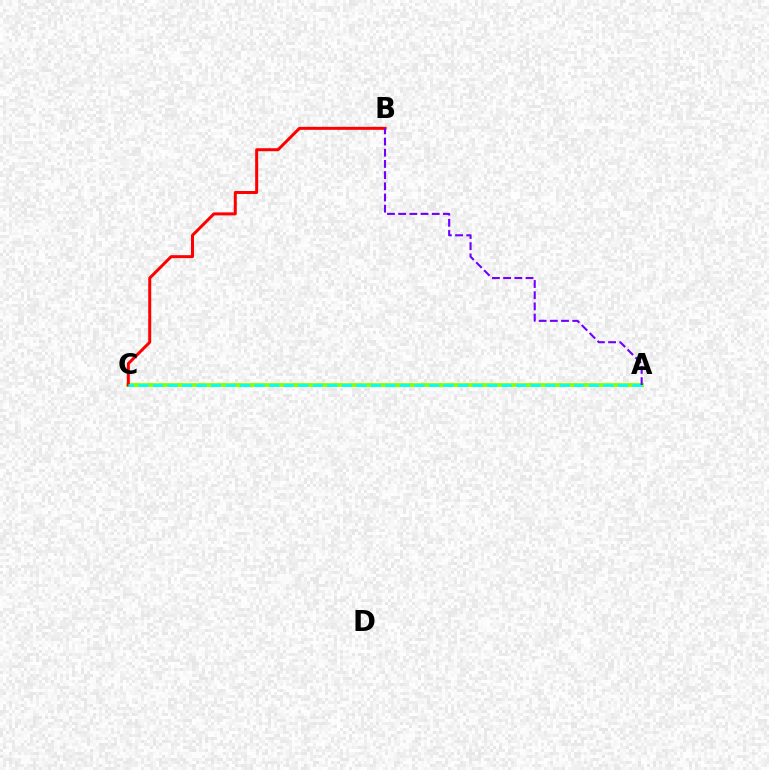{('A', 'C'): [{'color': '#84ff00', 'line_style': 'solid', 'thickness': 2.71}, {'color': '#00fff6', 'line_style': 'dashed', 'thickness': 1.97}], ('B', 'C'): [{'color': '#ff0000', 'line_style': 'solid', 'thickness': 2.16}], ('A', 'B'): [{'color': '#7200ff', 'line_style': 'dashed', 'thickness': 1.52}]}